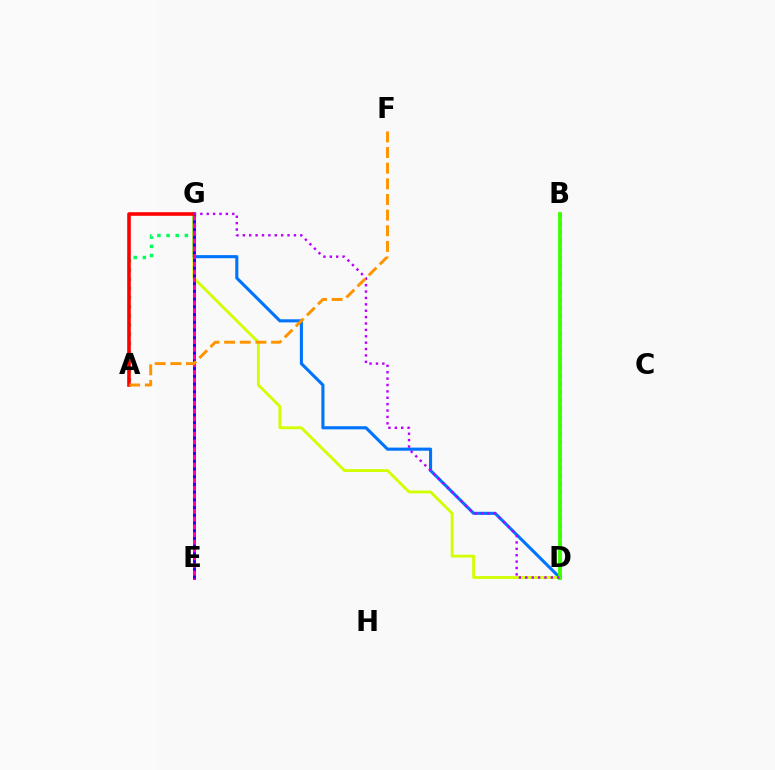{('D', 'G'): [{'color': '#0074ff', 'line_style': 'solid', 'thickness': 2.23}, {'color': '#d1ff00', 'line_style': 'solid', 'thickness': 2.04}, {'color': '#b900ff', 'line_style': 'dotted', 'thickness': 1.74}], ('A', 'G'): [{'color': '#00ff5c', 'line_style': 'dotted', 'thickness': 2.48}, {'color': '#ff0000', 'line_style': 'solid', 'thickness': 2.58}], ('B', 'D'): [{'color': '#00fff6', 'line_style': 'dotted', 'thickness': 2.28}, {'color': '#3dff00', 'line_style': 'solid', 'thickness': 2.76}], ('E', 'G'): [{'color': '#ff00ac', 'line_style': 'solid', 'thickness': 2.18}, {'color': '#2500ff', 'line_style': 'dotted', 'thickness': 2.1}], ('A', 'F'): [{'color': '#ff9400', 'line_style': 'dashed', 'thickness': 2.13}]}